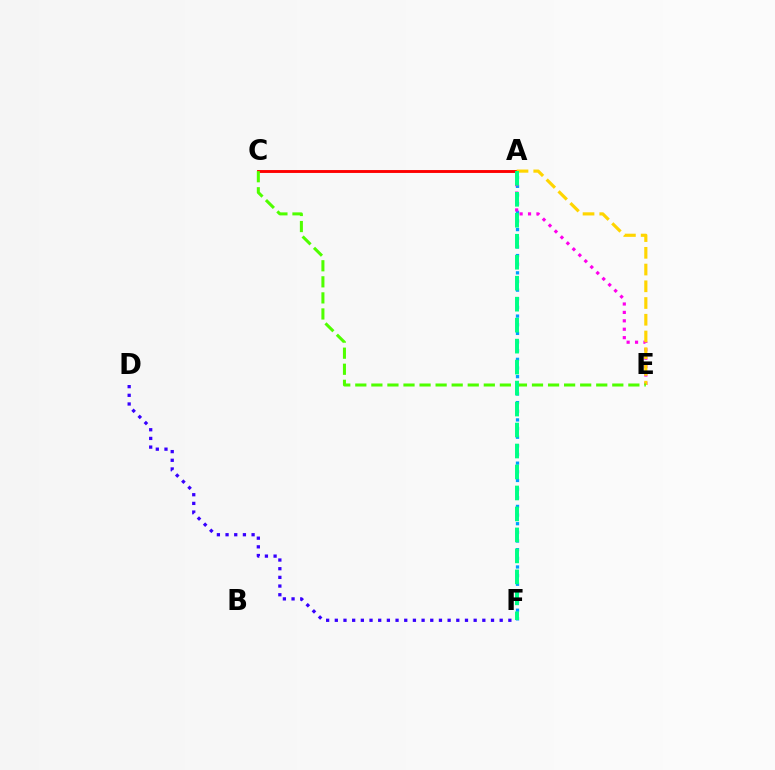{('A', 'F'): [{'color': '#009eff', 'line_style': 'dotted', 'thickness': 2.35}, {'color': '#00ff86', 'line_style': 'dashed', 'thickness': 2.85}], ('A', 'E'): [{'color': '#ff00ed', 'line_style': 'dotted', 'thickness': 2.29}, {'color': '#ffd500', 'line_style': 'dashed', 'thickness': 2.27}], ('A', 'C'): [{'color': '#ff0000', 'line_style': 'solid', 'thickness': 2.08}], ('D', 'F'): [{'color': '#3700ff', 'line_style': 'dotted', 'thickness': 2.36}], ('C', 'E'): [{'color': '#4fff00', 'line_style': 'dashed', 'thickness': 2.18}]}